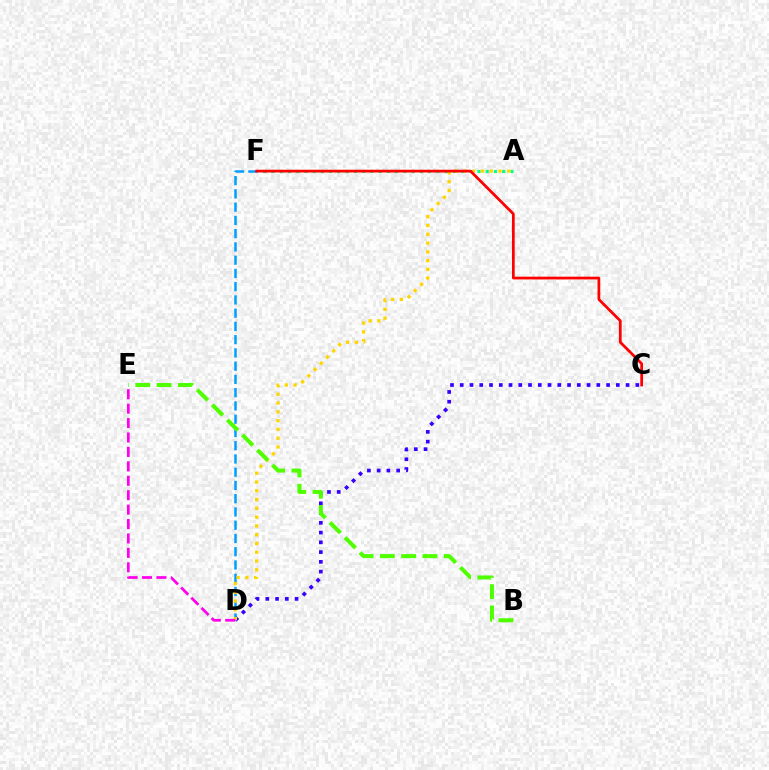{('A', 'F'): [{'color': '#00ff86', 'line_style': 'dotted', 'thickness': 2.24}], ('D', 'F'): [{'color': '#009eff', 'line_style': 'dashed', 'thickness': 1.8}], ('C', 'D'): [{'color': '#3700ff', 'line_style': 'dotted', 'thickness': 2.65}], ('A', 'D'): [{'color': '#ffd500', 'line_style': 'dotted', 'thickness': 2.39}], ('B', 'E'): [{'color': '#4fff00', 'line_style': 'dashed', 'thickness': 2.89}], ('D', 'E'): [{'color': '#ff00ed', 'line_style': 'dashed', 'thickness': 1.96}], ('C', 'F'): [{'color': '#ff0000', 'line_style': 'solid', 'thickness': 1.98}]}